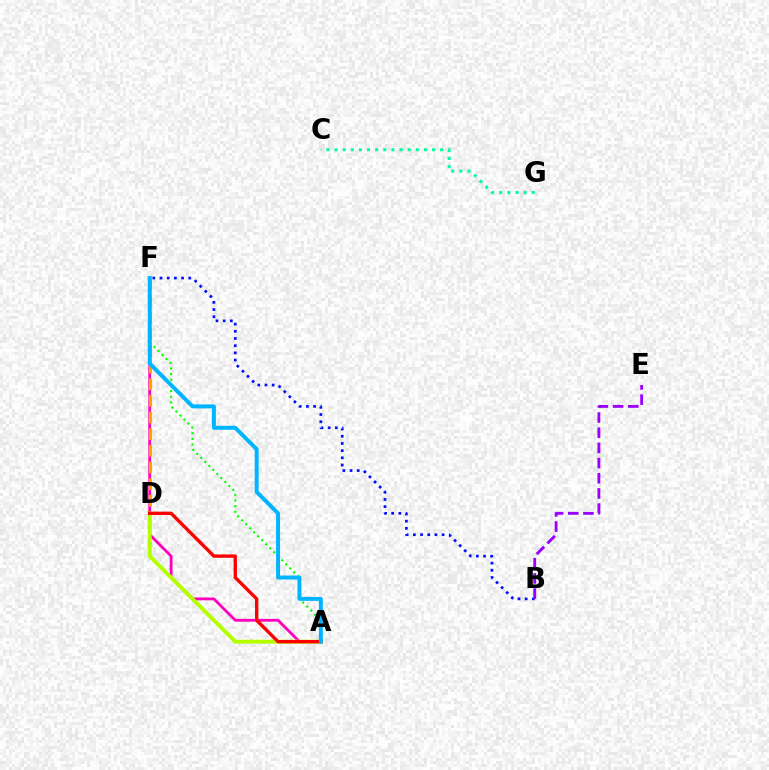{('A', 'F'): [{'color': '#ff00bd', 'line_style': 'solid', 'thickness': 2.03}, {'color': '#08ff00', 'line_style': 'dotted', 'thickness': 1.54}, {'color': '#00b5ff', 'line_style': 'solid', 'thickness': 2.85}], ('A', 'D'): [{'color': '#b3ff00', 'line_style': 'solid', 'thickness': 2.82}, {'color': '#ff0000', 'line_style': 'solid', 'thickness': 2.42}], ('D', 'F'): [{'color': '#ffa500', 'line_style': 'dashed', 'thickness': 2.26}], ('B', 'F'): [{'color': '#0010ff', 'line_style': 'dotted', 'thickness': 1.95}], ('B', 'E'): [{'color': '#9b00ff', 'line_style': 'dashed', 'thickness': 2.06}], ('C', 'G'): [{'color': '#00ff9d', 'line_style': 'dotted', 'thickness': 2.21}]}